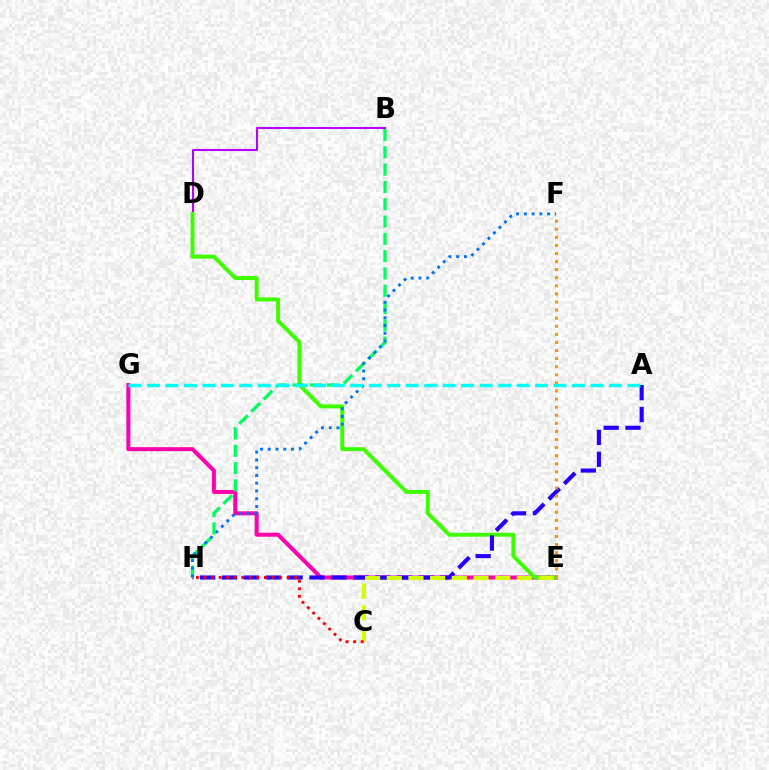{('B', 'D'): [{'color': '#b900ff', 'line_style': 'solid', 'thickness': 1.5}], ('E', 'G'): [{'color': '#ff00ac', 'line_style': 'solid', 'thickness': 2.88}], ('D', 'E'): [{'color': '#3dff00', 'line_style': 'solid', 'thickness': 2.83}], ('A', 'H'): [{'color': '#2500ff', 'line_style': 'dashed', 'thickness': 2.97}], ('B', 'H'): [{'color': '#00ff5c', 'line_style': 'dashed', 'thickness': 2.35}], ('C', 'E'): [{'color': '#d1ff00', 'line_style': 'dashed', 'thickness': 2.95}], ('F', 'H'): [{'color': '#0074ff', 'line_style': 'dotted', 'thickness': 2.11}], ('A', 'G'): [{'color': '#00fff6', 'line_style': 'dashed', 'thickness': 2.51}], ('C', 'H'): [{'color': '#ff0000', 'line_style': 'dotted', 'thickness': 2.05}], ('E', 'F'): [{'color': '#ff9400', 'line_style': 'dotted', 'thickness': 2.2}]}